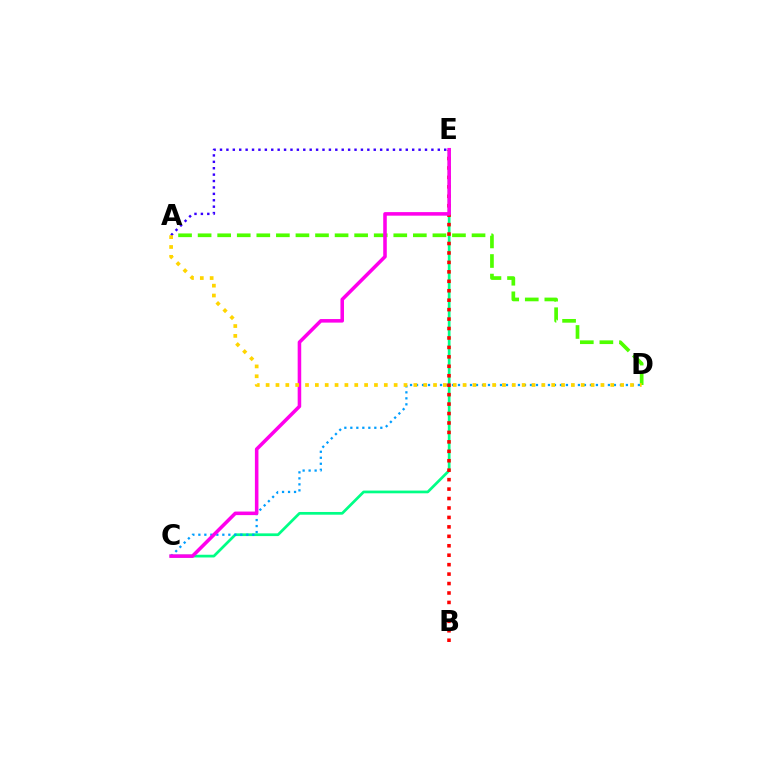{('A', 'D'): [{'color': '#4fff00', 'line_style': 'dashed', 'thickness': 2.66}, {'color': '#ffd500', 'line_style': 'dotted', 'thickness': 2.68}], ('C', 'E'): [{'color': '#00ff86', 'line_style': 'solid', 'thickness': 1.96}, {'color': '#ff00ed', 'line_style': 'solid', 'thickness': 2.56}], ('A', 'E'): [{'color': '#3700ff', 'line_style': 'dotted', 'thickness': 1.74}], ('C', 'D'): [{'color': '#009eff', 'line_style': 'dotted', 'thickness': 1.63}], ('B', 'E'): [{'color': '#ff0000', 'line_style': 'dotted', 'thickness': 2.57}]}